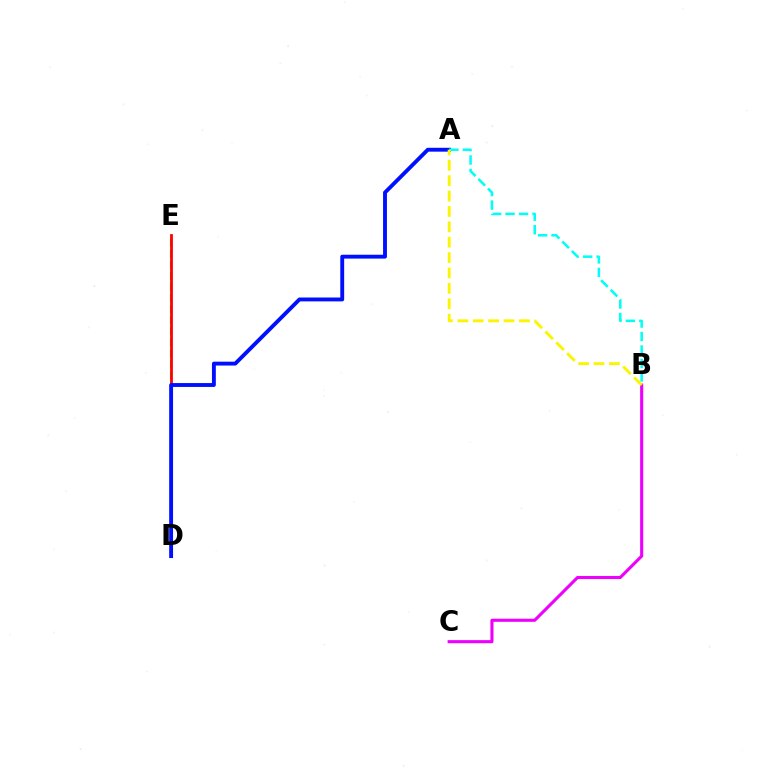{('D', 'E'): [{'color': '#08ff00', 'line_style': 'dashed', 'thickness': 1.5}, {'color': '#ff0000', 'line_style': 'solid', 'thickness': 2.0}], ('A', 'D'): [{'color': '#0010ff', 'line_style': 'solid', 'thickness': 2.79}], ('A', 'B'): [{'color': '#00fff6', 'line_style': 'dashed', 'thickness': 1.83}, {'color': '#fcf500', 'line_style': 'dashed', 'thickness': 2.09}], ('B', 'C'): [{'color': '#ee00ff', 'line_style': 'solid', 'thickness': 2.22}]}